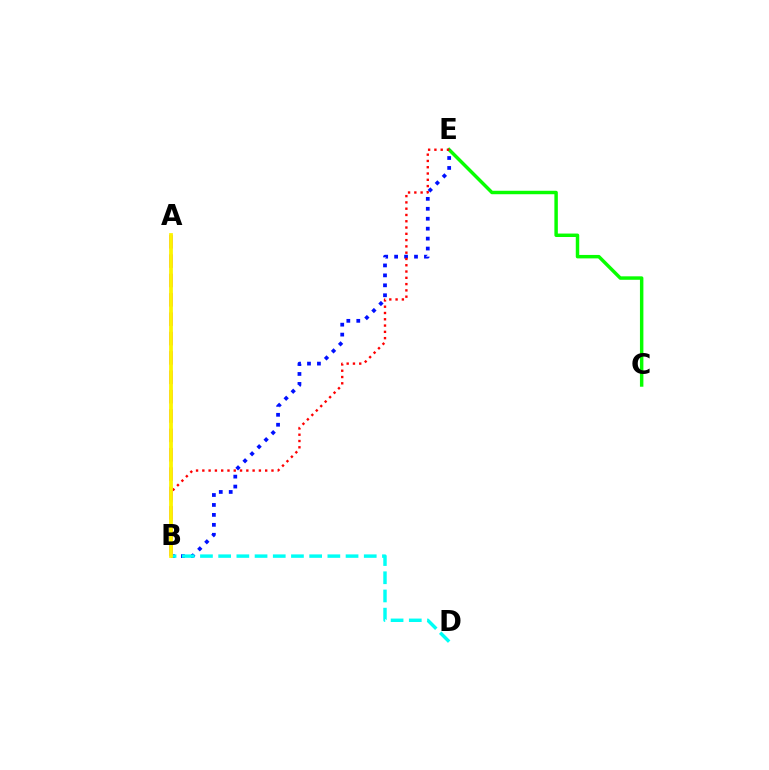{('C', 'E'): [{'color': '#08ff00', 'line_style': 'solid', 'thickness': 2.49}], ('B', 'E'): [{'color': '#0010ff', 'line_style': 'dotted', 'thickness': 2.7}, {'color': '#ff0000', 'line_style': 'dotted', 'thickness': 1.71}], ('B', 'D'): [{'color': '#00fff6', 'line_style': 'dashed', 'thickness': 2.47}], ('A', 'B'): [{'color': '#ee00ff', 'line_style': 'dashed', 'thickness': 2.63}, {'color': '#fcf500', 'line_style': 'solid', 'thickness': 2.71}]}